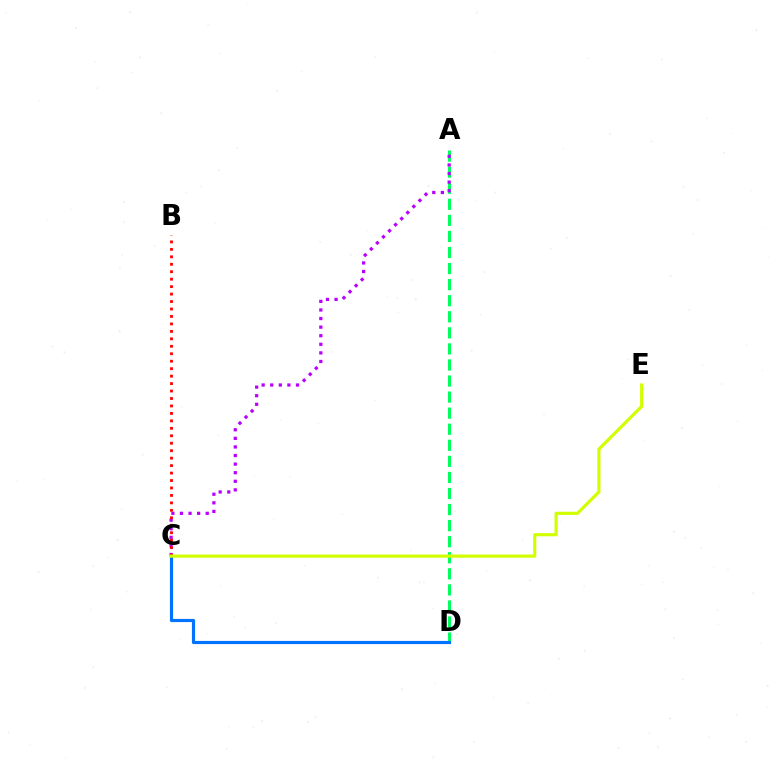{('A', 'D'): [{'color': '#00ff5c', 'line_style': 'dashed', 'thickness': 2.18}], ('A', 'C'): [{'color': '#b900ff', 'line_style': 'dotted', 'thickness': 2.33}], ('C', 'D'): [{'color': '#0074ff', 'line_style': 'solid', 'thickness': 2.28}], ('B', 'C'): [{'color': '#ff0000', 'line_style': 'dotted', 'thickness': 2.03}], ('C', 'E'): [{'color': '#d1ff00', 'line_style': 'solid', 'thickness': 2.28}]}